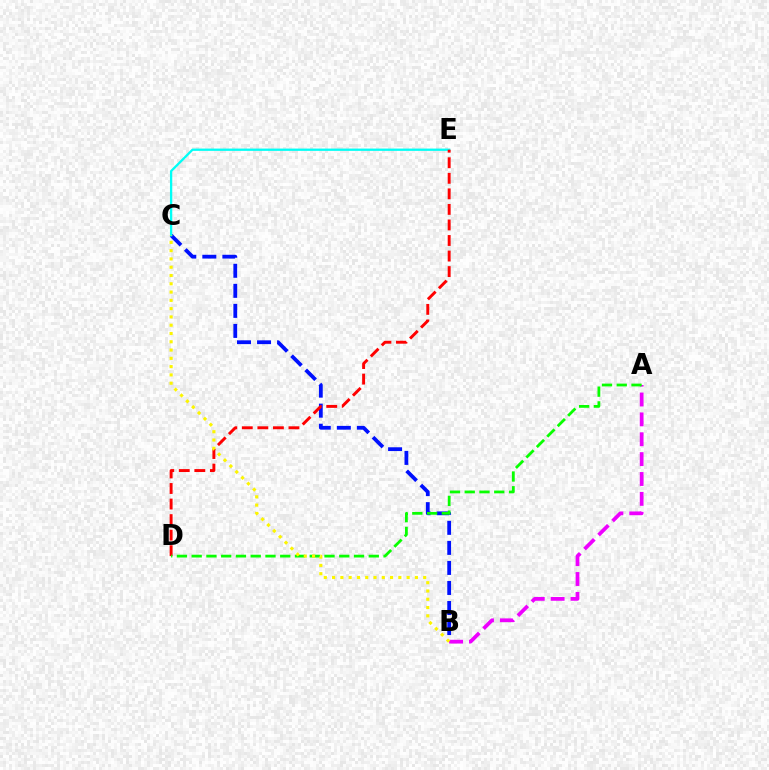{('B', 'C'): [{'color': '#0010ff', 'line_style': 'dashed', 'thickness': 2.72}, {'color': '#fcf500', 'line_style': 'dotted', 'thickness': 2.25}], ('C', 'E'): [{'color': '#00fff6', 'line_style': 'solid', 'thickness': 1.65}], ('D', 'E'): [{'color': '#ff0000', 'line_style': 'dashed', 'thickness': 2.11}], ('A', 'B'): [{'color': '#ee00ff', 'line_style': 'dashed', 'thickness': 2.7}], ('A', 'D'): [{'color': '#08ff00', 'line_style': 'dashed', 'thickness': 2.0}]}